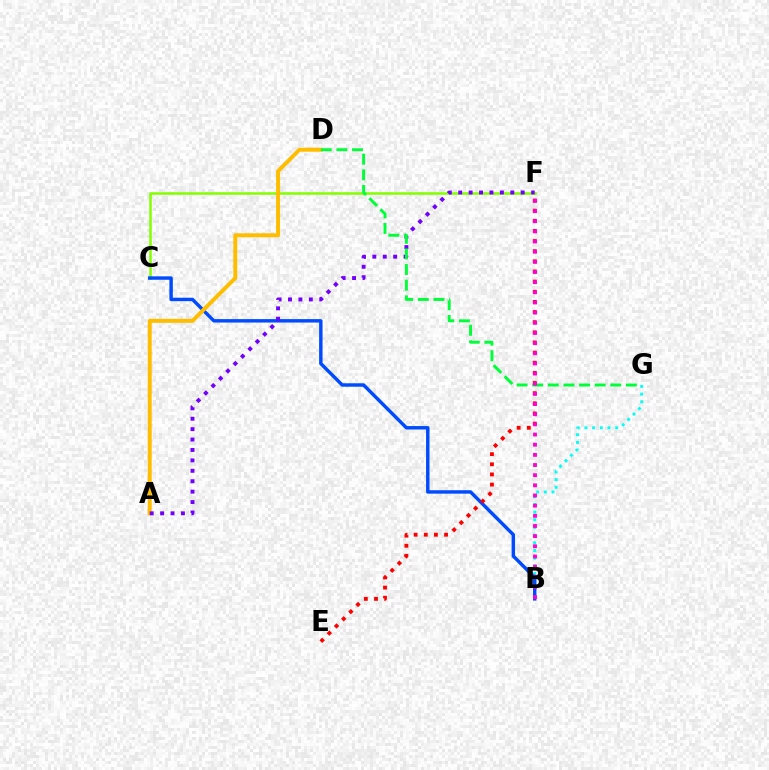{('B', 'G'): [{'color': '#00fff6', 'line_style': 'dotted', 'thickness': 2.09}], ('C', 'F'): [{'color': '#84ff00', 'line_style': 'solid', 'thickness': 1.81}], ('B', 'C'): [{'color': '#004bff', 'line_style': 'solid', 'thickness': 2.48}], ('A', 'D'): [{'color': '#ffbd00', 'line_style': 'solid', 'thickness': 2.85}], ('A', 'F'): [{'color': '#7200ff', 'line_style': 'dotted', 'thickness': 2.83}], ('E', 'F'): [{'color': '#ff0000', 'line_style': 'dotted', 'thickness': 2.76}], ('D', 'G'): [{'color': '#00ff39', 'line_style': 'dashed', 'thickness': 2.12}], ('B', 'F'): [{'color': '#ff00cf', 'line_style': 'dotted', 'thickness': 2.76}]}